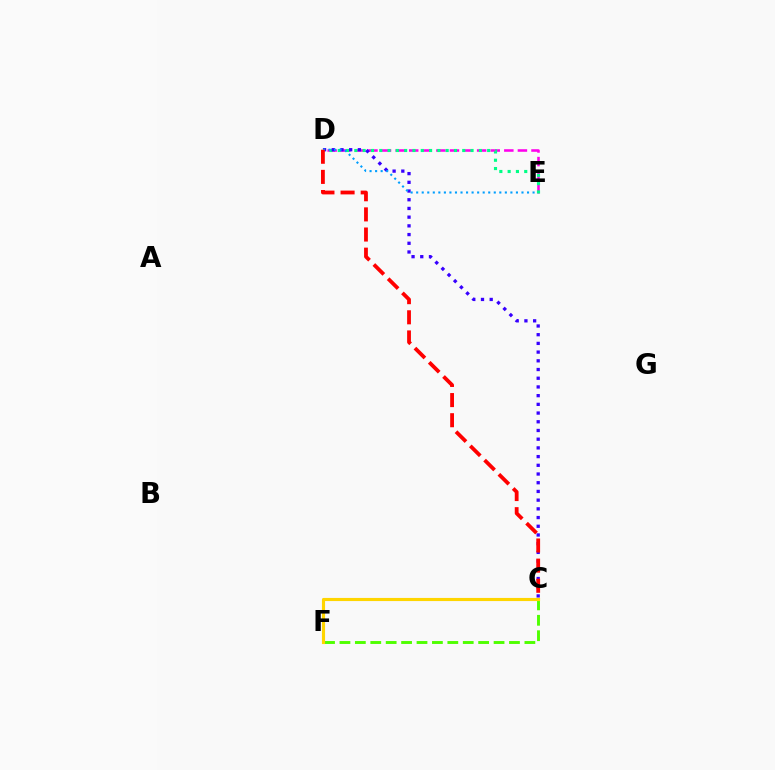{('C', 'F'): [{'color': '#4fff00', 'line_style': 'dashed', 'thickness': 2.09}, {'color': '#ffd500', 'line_style': 'solid', 'thickness': 2.26}], ('D', 'E'): [{'color': '#ff00ed', 'line_style': 'dashed', 'thickness': 1.85}, {'color': '#00ff86', 'line_style': 'dotted', 'thickness': 2.25}, {'color': '#009eff', 'line_style': 'dotted', 'thickness': 1.51}], ('C', 'D'): [{'color': '#3700ff', 'line_style': 'dotted', 'thickness': 2.37}, {'color': '#ff0000', 'line_style': 'dashed', 'thickness': 2.74}]}